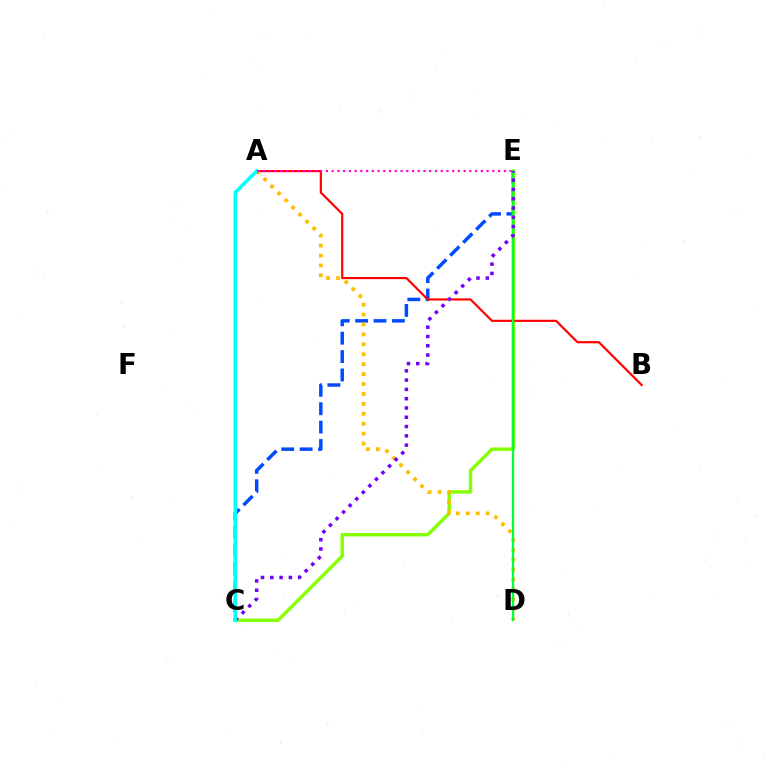{('C', 'E'): [{'color': '#004bff', 'line_style': 'dashed', 'thickness': 2.5}, {'color': '#84ff00', 'line_style': 'solid', 'thickness': 2.46}, {'color': '#7200ff', 'line_style': 'dotted', 'thickness': 2.52}], ('A', 'B'): [{'color': '#ff0000', 'line_style': 'solid', 'thickness': 1.56}], ('A', 'D'): [{'color': '#ffbd00', 'line_style': 'dotted', 'thickness': 2.7}], ('D', 'E'): [{'color': '#00ff39', 'line_style': 'solid', 'thickness': 1.64}], ('A', 'C'): [{'color': '#00fff6', 'line_style': 'solid', 'thickness': 2.56}], ('A', 'E'): [{'color': '#ff00cf', 'line_style': 'dotted', 'thickness': 1.56}]}